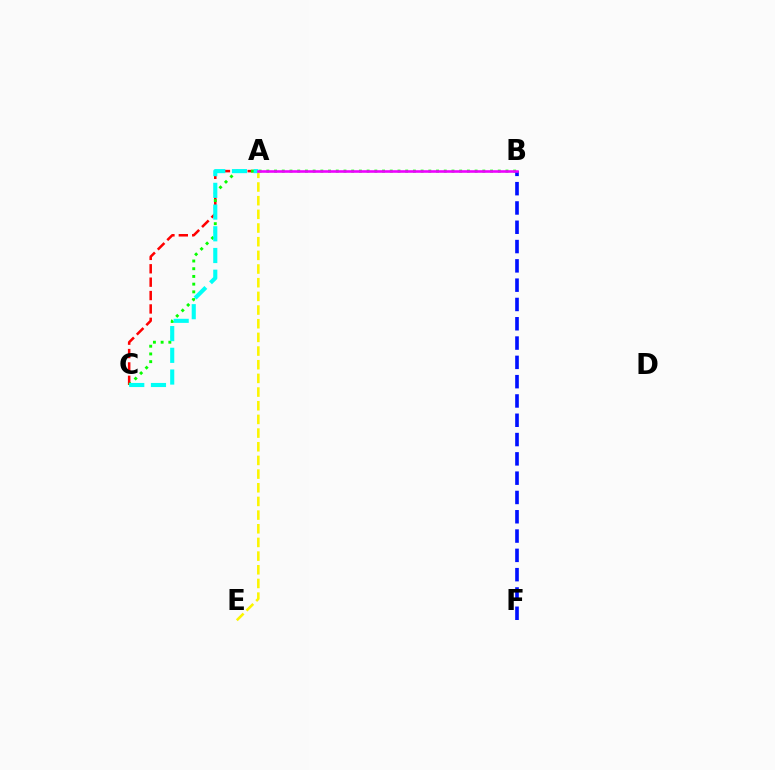{('A', 'C'): [{'color': '#ff0000', 'line_style': 'dashed', 'thickness': 1.82}, {'color': '#00fff6', 'line_style': 'dashed', 'thickness': 2.95}], ('B', 'C'): [{'color': '#08ff00', 'line_style': 'dotted', 'thickness': 2.1}], ('A', 'E'): [{'color': '#fcf500', 'line_style': 'dashed', 'thickness': 1.86}], ('B', 'F'): [{'color': '#0010ff', 'line_style': 'dashed', 'thickness': 2.62}], ('A', 'B'): [{'color': '#ee00ff', 'line_style': 'solid', 'thickness': 1.87}]}